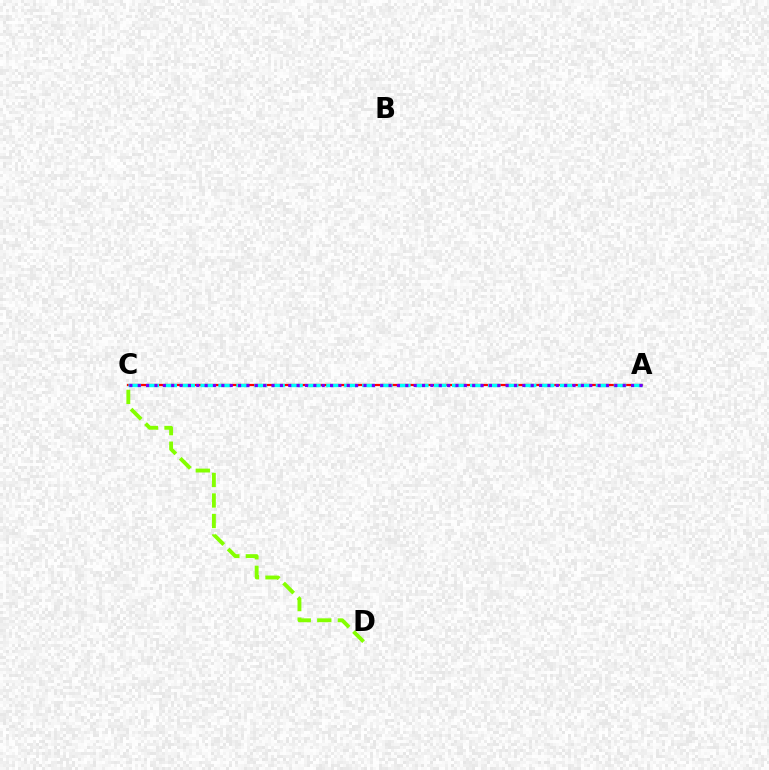{('A', 'C'): [{'color': '#ff0000', 'line_style': 'solid', 'thickness': 1.61}, {'color': '#00fff6', 'line_style': 'dashed', 'thickness': 2.44}, {'color': '#7200ff', 'line_style': 'dotted', 'thickness': 2.27}], ('C', 'D'): [{'color': '#84ff00', 'line_style': 'dashed', 'thickness': 2.79}]}